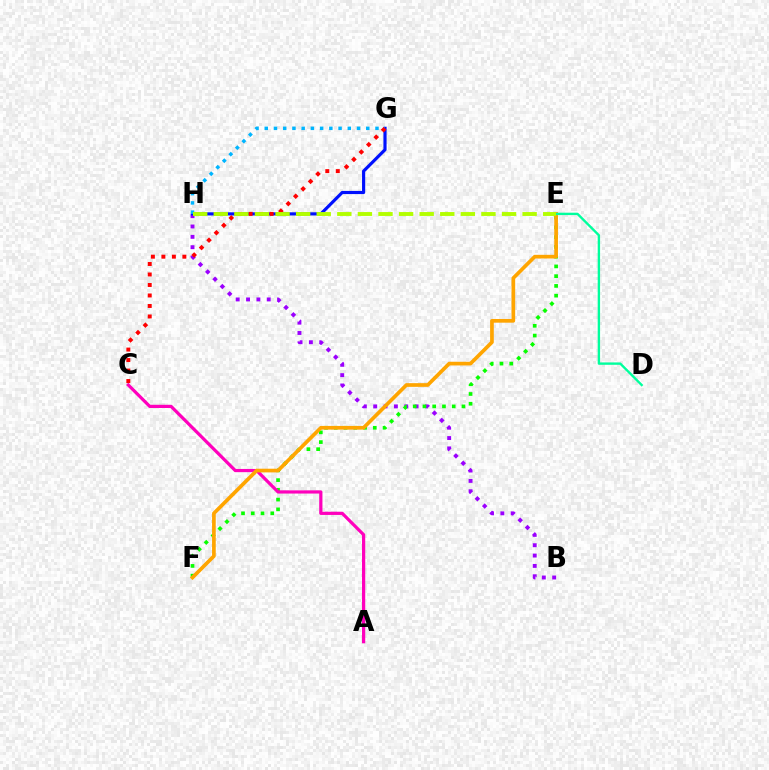{('B', 'H'): [{'color': '#9b00ff', 'line_style': 'dotted', 'thickness': 2.81}], ('E', 'F'): [{'color': '#08ff00', 'line_style': 'dotted', 'thickness': 2.65}, {'color': '#ffa500', 'line_style': 'solid', 'thickness': 2.65}], ('G', 'H'): [{'color': '#0010ff', 'line_style': 'solid', 'thickness': 2.27}, {'color': '#00b5ff', 'line_style': 'dotted', 'thickness': 2.51}], ('C', 'G'): [{'color': '#ff0000', 'line_style': 'dotted', 'thickness': 2.85}], ('A', 'C'): [{'color': '#ff00bd', 'line_style': 'solid', 'thickness': 2.31}], ('D', 'E'): [{'color': '#00ff9d', 'line_style': 'solid', 'thickness': 1.71}], ('E', 'H'): [{'color': '#b3ff00', 'line_style': 'dashed', 'thickness': 2.8}]}